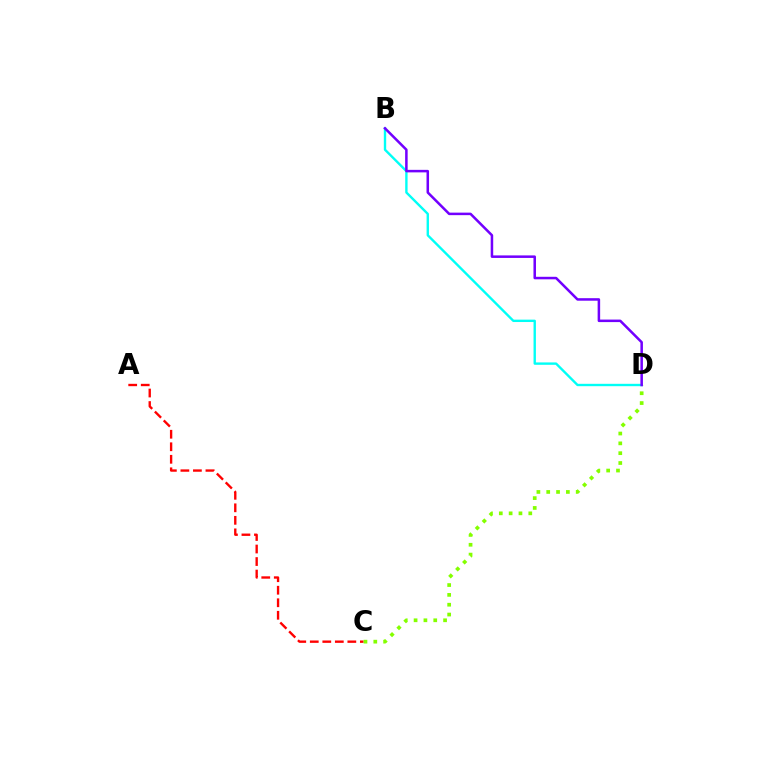{('A', 'C'): [{'color': '#ff0000', 'line_style': 'dashed', 'thickness': 1.7}], ('C', 'D'): [{'color': '#84ff00', 'line_style': 'dotted', 'thickness': 2.67}], ('B', 'D'): [{'color': '#00fff6', 'line_style': 'solid', 'thickness': 1.71}, {'color': '#7200ff', 'line_style': 'solid', 'thickness': 1.82}]}